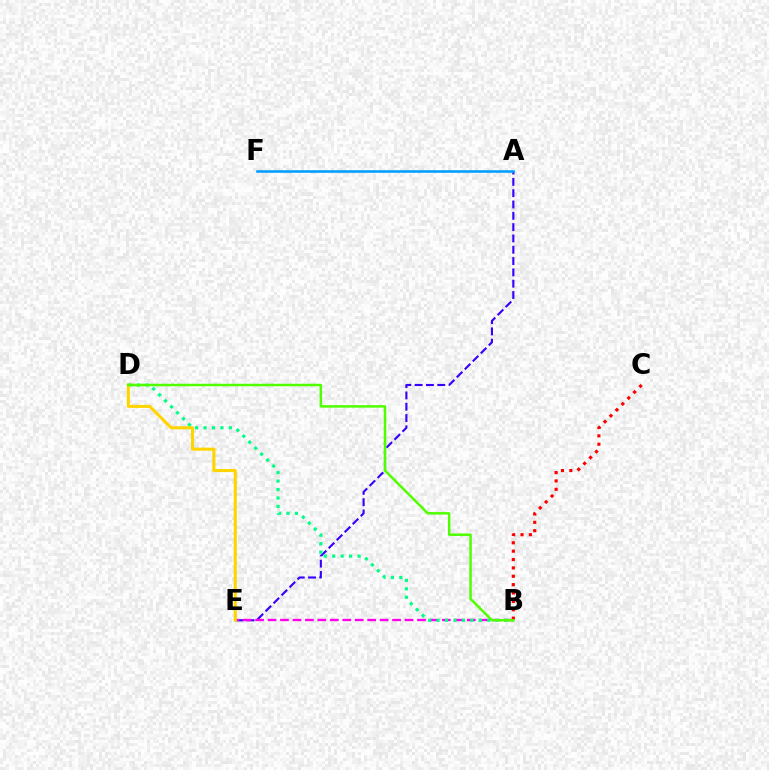{('A', 'E'): [{'color': '#3700ff', 'line_style': 'dashed', 'thickness': 1.54}], ('B', 'E'): [{'color': '#ff00ed', 'line_style': 'dashed', 'thickness': 1.69}], ('A', 'F'): [{'color': '#009eff', 'line_style': 'solid', 'thickness': 1.85}], ('B', 'D'): [{'color': '#00ff86', 'line_style': 'dotted', 'thickness': 2.29}, {'color': '#4fff00', 'line_style': 'solid', 'thickness': 1.79}], ('B', 'C'): [{'color': '#ff0000', 'line_style': 'dotted', 'thickness': 2.27}], ('D', 'E'): [{'color': '#ffd500', 'line_style': 'solid', 'thickness': 2.21}]}